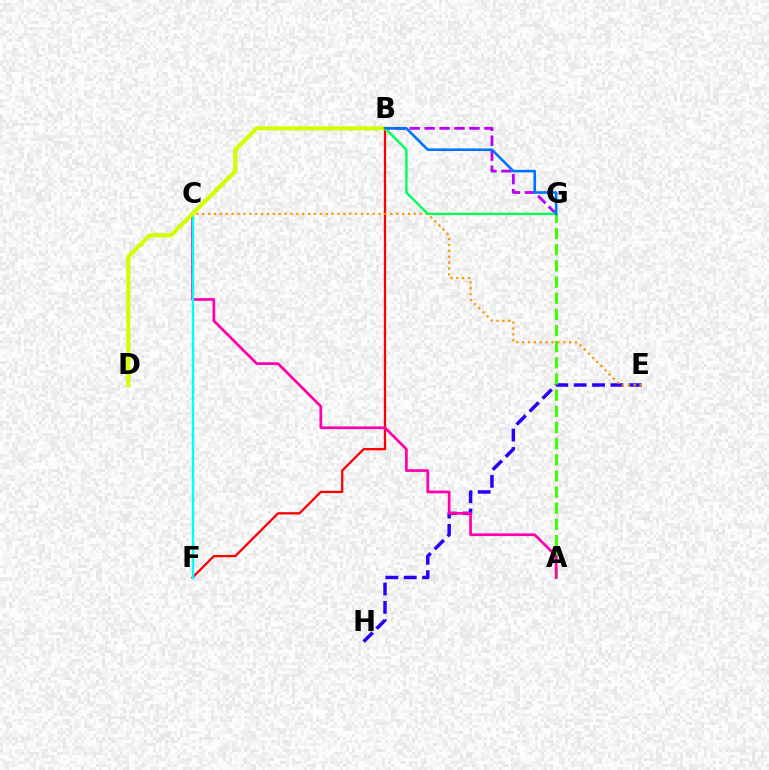{('B', 'F'): [{'color': '#ff0000', 'line_style': 'solid', 'thickness': 1.64}], ('E', 'H'): [{'color': '#2500ff', 'line_style': 'dashed', 'thickness': 2.5}], ('A', 'G'): [{'color': '#3dff00', 'line_style': 'dashed', 'thickness': 2.19}], ('A', 'C'): [{'color': '#ff00ac', 'line_style': 'solid', 'thickness': 1.94}], ('B', 'G'): [{'color': '#b900ff', 'line_style': 'dashed', 'thickness': 2.03}, {'color': '#00ff5c', 'line_style': 'solid', 'thickness': 1.74}, {'color': '#0074ff', 'line_style': 'solid', 'thickness': 1.88}], ('C', 'E'): [{'color': '#ff9400', 'line_style': 'dotted', 'thickness': 1.6}], ('C', 'F'): [{'color': '#00fff6', 'line_style': 'solid', 'thickness': 1.74}], ('B', 'D'): [{'color': '#d1ff00', 'line_style': 'solid', 'thickness': 2.95}]}